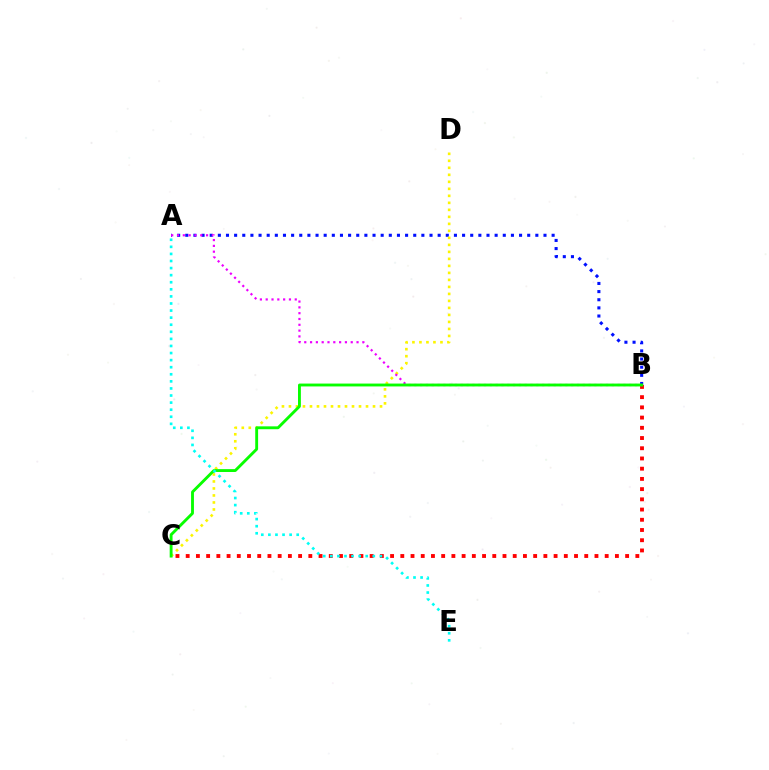{('A', 'B'): [{'color': '#0010ff', 'line_style': 'dotted', 'thickness': 2.21}, {'color': '#ee00ff', 'line_style': 'dotted', 'thickness': 1.58}], ('C', 'D'): [{'color': '#fcf500', 'line_style': 'dotted', 'thickness': 1.9}], ('B', 'C'): [{'color': '#ff0000', 'line_style': 'dotted', 'thickness': 2.78}, {'color': '#08ff00', 'line_style': 'solid', 'thickness': 2.07}], ('A', 'E'): [{'color': '#00fff6', 'line_style': 'dotted', 'thickness': 1.92}]}